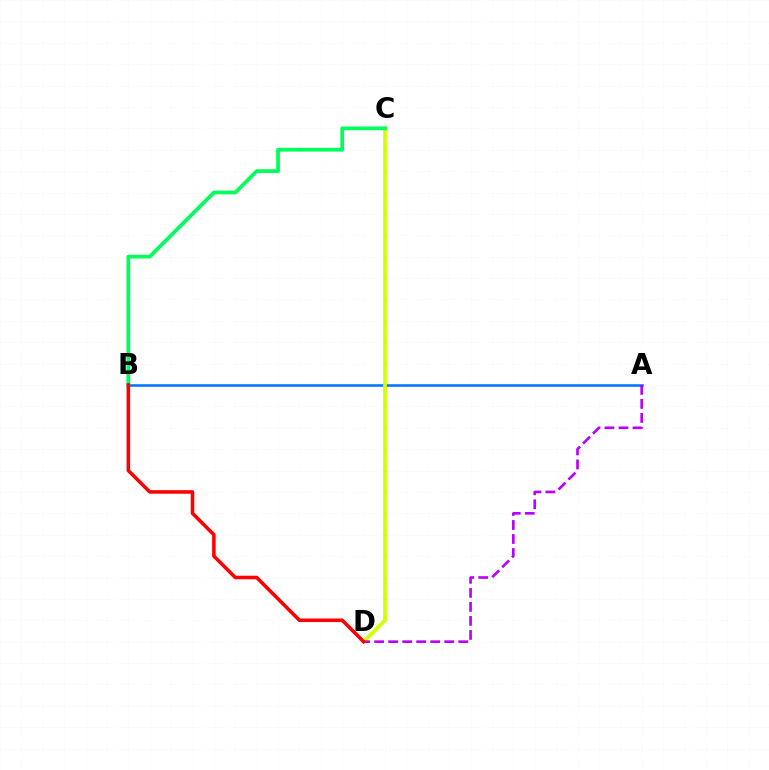{('A', 'B'): [{'color': '#0074ff', 'line_style': 'solid', 'thickness': 1.83}], ('C', 'D'): [{'color': '#d1ff00', 'line_style': 'solid', 'thickness': 2.69}], ('A', 'D'): [{'color': '#b900ff', 'line_style': 'dashed', 'thickness': 1.9}], ('B', 'C'): [{'color': '#00ff5c', 'line_style': 'solid', 'thickness': 2.7}], ('B', 'D'): [{'color': '#ff0000', 'line_style': 'solid', 'thickness': 2.56}]}